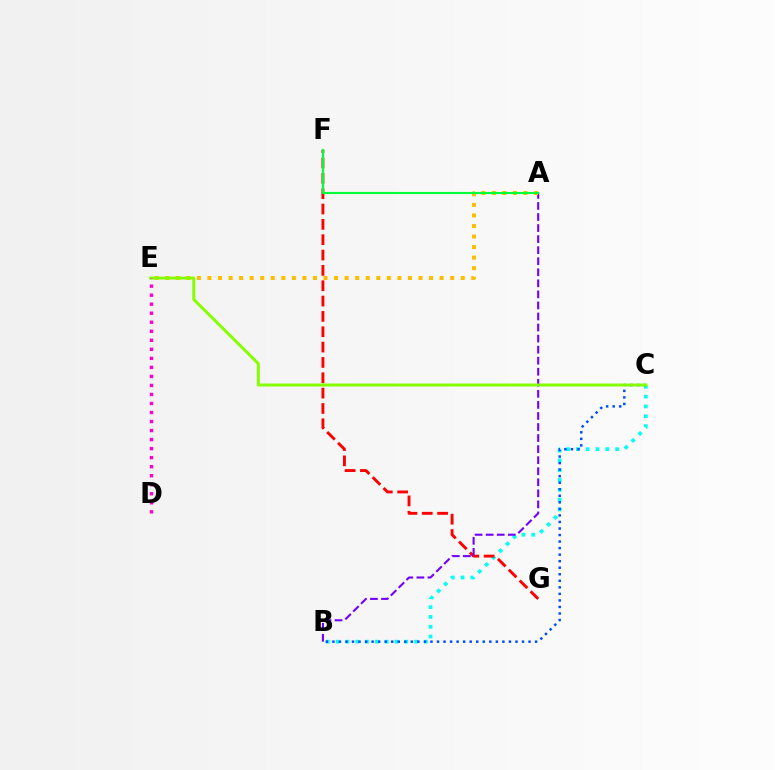{('B', 'C'): [{'color': '#00fff6', 'line_style': 'dotted', 'thickness': 2.66}, {'color': '#004bff', 'line_style': 'dotted', 'thickness': 1.78}], ('F', 'G'): [{'color': '#ff0000', 'line_style': 'dashed', 'thickness': 2.08}], ('A', 'B'): [{'color': '#7200ff', 'line_style': 'dashed', 'thickness': 1.5}], ('A', 'E'): [{'color': '#ffbd00', 'line_style': 'dotted', 'thickness': 2.87}], ('C', 'E'): [{'color': '#84ff00', 'line_style': 'solid', 'thickness': 2.14}], ('D', 'E'): [{'color': '#ff00cf', 'line_style': 'dotted', 'thickness': 2.45}], ('A', 'F'): [{'color': '#00ff39', 'line_style': 'solid', 'thickness': 1.55}]}